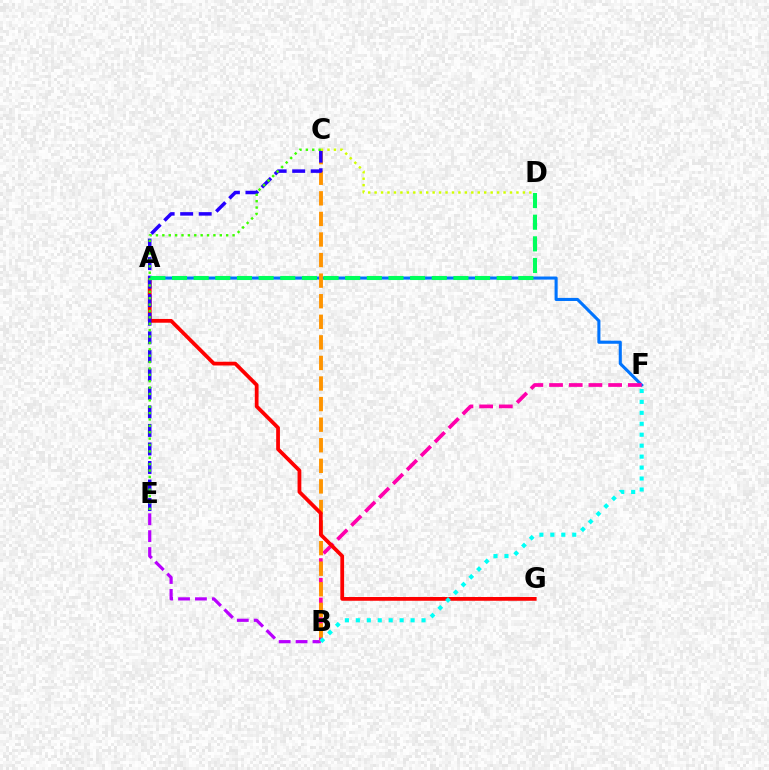{('A', 'F'): [{'color': '#0074ff', 'line_style': 'solid', 'thickness': 2.22}], ('B', 'E'): [{'color': '#b900ff', 'line_style': 'dashed', 'thickness': 2.3}], ('B', 'F'): [{'color': '#ff00ac', 'line_style': 'dashed', 'thickness': 2.67}, {'color': '#00fff6', 'line_style': 'dotted', 'thickness': 2.98}], ('B', 'C'): [{'color': '#ff9400', 'line_style': 'dashed', 'thickness': 2.8}], ('A', 'G'): [{'color': '#ff0000', 'line_style': 'solid', 'thickness': 2.71}], ('C', 'E'): [{'color': '#2500ff', 'line_style': 'dashed', 'thickness': 2.52}, {'color': '#3dff00', 'line_style': 'dotted', 'thickness': 1.73}], ('C', 'D'): [{'color': '#d1ff00', 'line_style': 'dotted', 'thickness': 1.75}], ('A', 'D'): [{'color': '#00ff5c', 'line_style': 'dashed', 'thickness': 2.94}]}